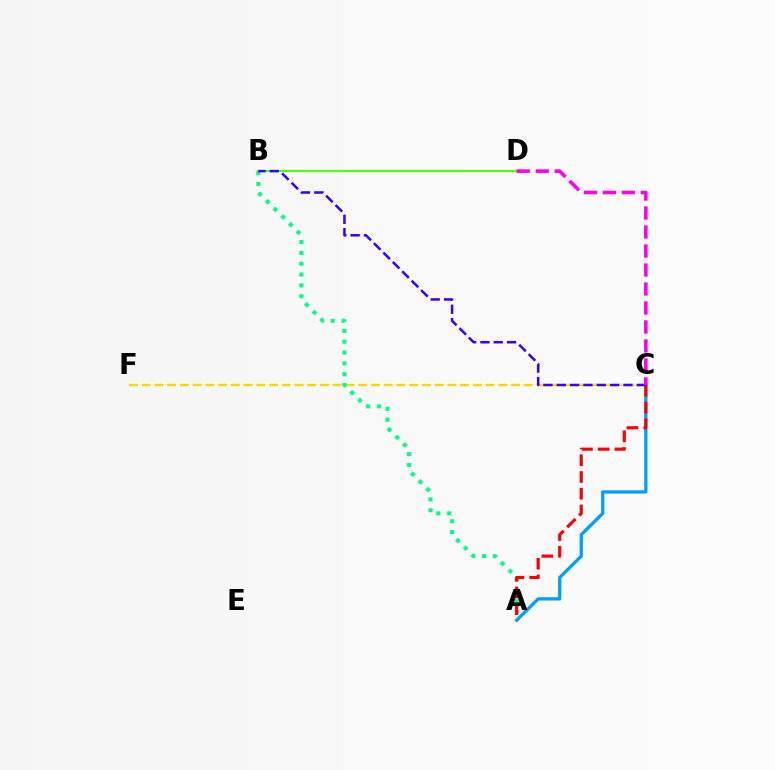{('A', 'C'): [{'color': '#009eff', 'line_style': 'solid', 'thickness': 2.35}, {'color': '#ff0000', 'line_style': 'dashed', 'thickness': 2.28}], ('C', 'F'): [{'color': '#ffd500', 'line_style': 'dashed', 'thickness': 1.73}], ('A', 'B'): [{'color': '#00ff86', 'line_style': 'dotted', 'thickness': 2.95}], ('B', 'D'): [{'color': '#4fff00', 'line_style': 'solid', 'thickness': 1.54}], ('B', 'C'): [{'color': '#3700ff', 'line_style': 'dashed', 'thickness': 1.81}], ('C', 'D'): [{'color': '#ff00ed', 'line_style': 'dashed', 'thickness': 2.58}]}